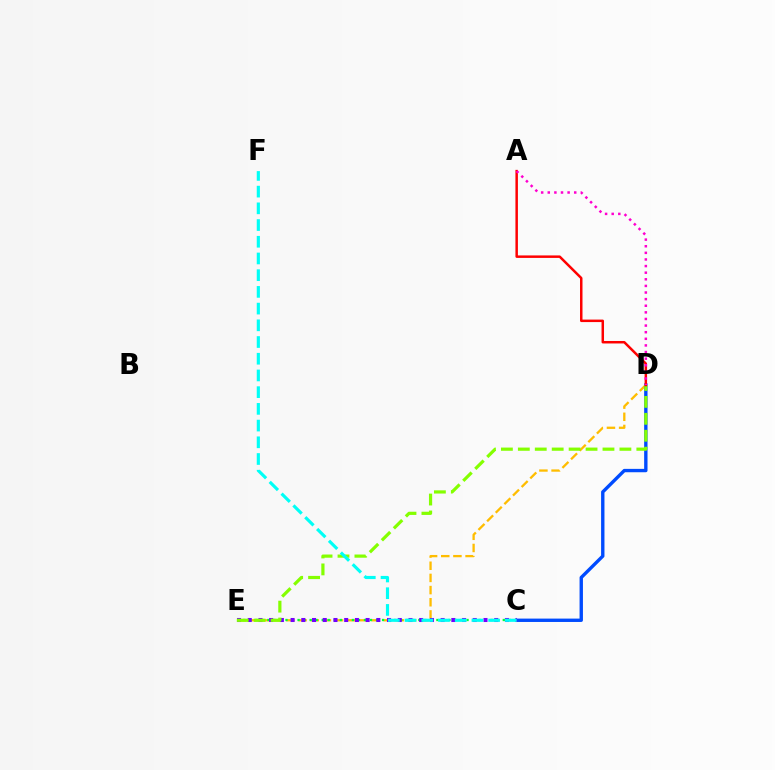{('D', 'E'): [{'color': '#ffbd00', 'line_style': 'dashed', 'thickness': 1.65}, {'color': '#84ff00', 'line_style': 'dashed', 'thickness': 2.3}], ('C', 'D'): [{'color': '#004bff', 'line_style': 'solid', 'thickness': 2.43}], ('C', 'E'): [{'color': '#00ff39', 'line_style': 'dotted', 'thickness': 1.64}, {'color': '#7200ff', 'line_style': 'dotted', 'thickness': 2.91}], ('C', 'F'): [{'color': '#00fff6', 'line_style': 'dashed', 'thickness': 2.27}], ('A', 'D'): [{'color': '#ff0000', 'line_style': 'solid', 'thickness': 1.79}, {'color': '#ff00cf', 'line_style': 'dotted', 'thickness': 1.8}]}